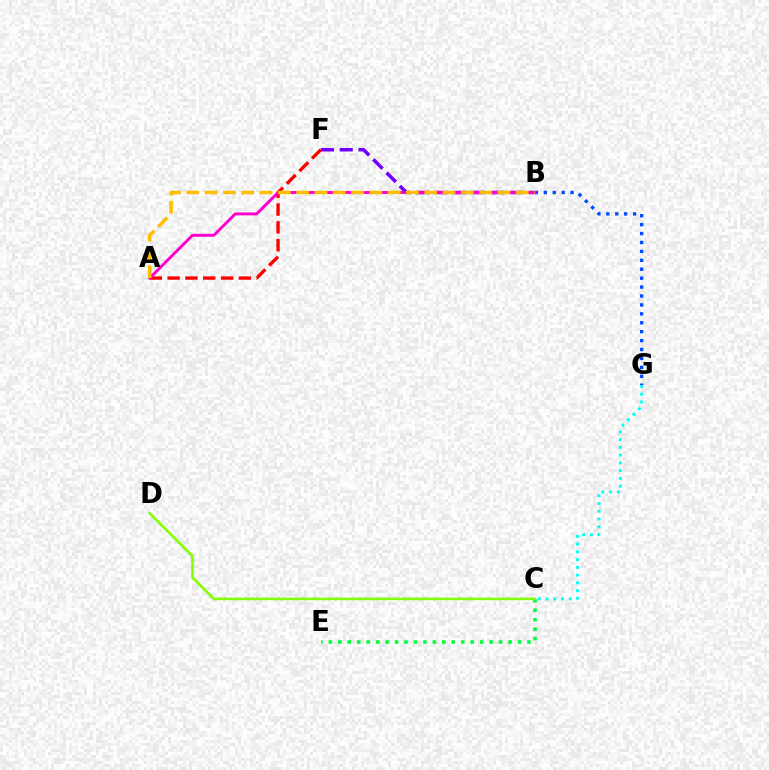{('B', 'F'): [{'color': '#7200ff', 'line_style': 'dashed', 'thickness': 2.56}], ('C', 'G'): [{'color': '#00fff6', 'line_style': 'dotted', 'thickness': 2.11}], ('A', 'F'): [{'color': '#ff0000', 'line_style': 'dashed', 'thickness': 2.42}], ('C', 'E'): [{'color': '#00ff39', 'line_style': 'dotted', 'thickness': 2.57}], ('C', 'D'): [{'color': '#84ff00', 'line_style': 'solid', 'thickness': 1.88}], ('B', 'G'): [{'color': '#004bff', 'line_style': 'dotted', 'thickness': 2.42}], ('A', 'B'): [{'color': '#ff00cf', 'line_style': 'solid', 'thickness': 2.1}, {'color': '#ffbd00', 'line_style': 'dashed', 'thickness': 2.49}]}